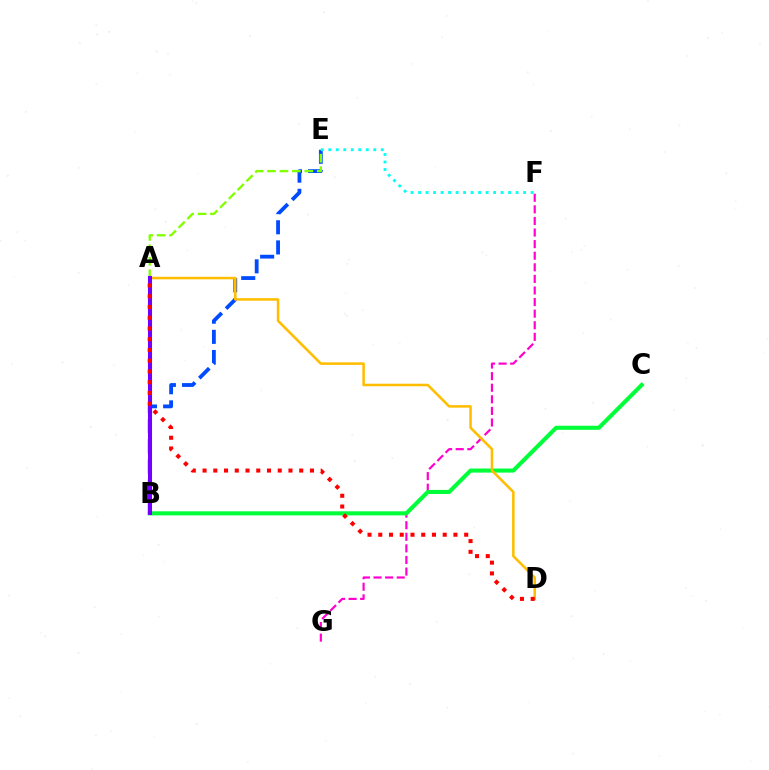{('F', 'G'): [{'color': '#ff00cf', 'line_style': 'dashed', 'thickness': 1.57}], ('B', 'E'): [{'color': '#004bff', 'line_style': 'dashed', 'thickness': 2.74}], ('B', 'C'): [{'color': '#00ff39', 'line_style': 'solid', 'thickness': 2.94}], ('A', 'D'): [{'color': '#ffbd00', 'line_style': 'solid', 'thickness': 1.83}, {'color': '#ff0000', 'line_style': 'dotted', 'thickness': 2.92}], ('A', 'E'): [{'color': '#84ff00', 'line_style': 'dashed', 'thickness': 1.69}], ('A', 'B'): [{'color': '#7200ff', 'line_style': 'solid', 'thickness': 2.93}], ('E', 'F'): [{'color': '#00fff6', 'line_style': 'dotted', 'thickness': 2.04}]}